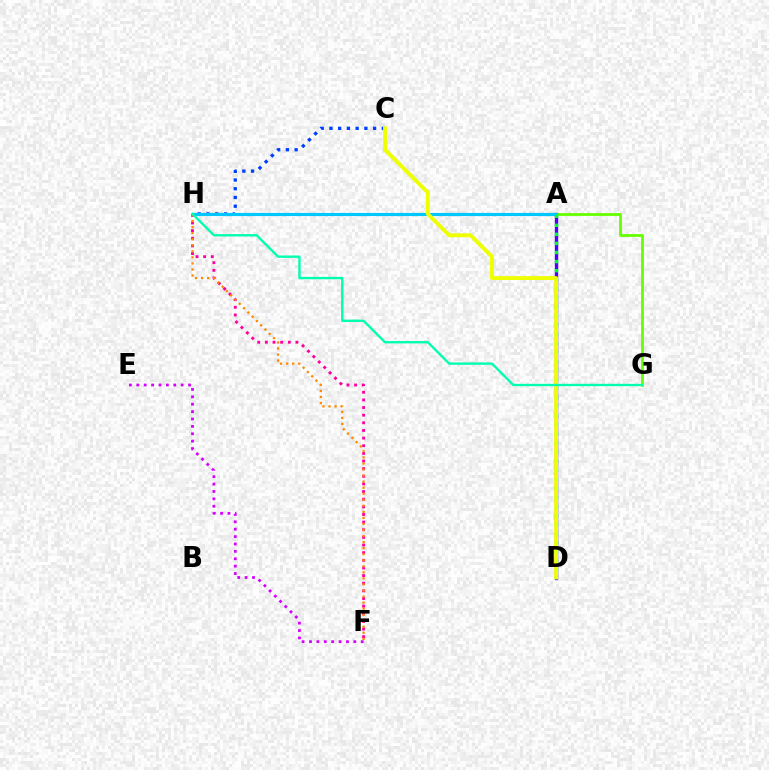{('A', 'D'): [{'color': '#4f00ff', 'line_style': 'solid', 'thickness': 2.4}, {'color': '#00ff27', 'line_style': 'dotted', 'thickness': 2.47}], ('C', 'H'): [{'color': '#003fff', 'line_style': 'dotted', 'thickness': 2.37}], ('A', 'H'): [{'color': '#ff0000', 'line_style': 'dotted', 'thickness': 2.06}, {'color': '#00c7ff', 'line_style': 'solid', 'thickness': 2.26}], ('A', 'G'): [{'color': '#66ff00', 'line_style': 'solid', 'thickness': 2.01}], ('F', 'H'): [{'color': '#ff00a0', 'line_style': 'dotted', 'thickness': 2.08}, {'color': '#ff8800', 'line_style': 'dotted', 'thickness': 1.64}], ('E', 'F'): [{'color': '#d600ff', 'line_style': 'dotted', 'thickness': 2.01}], ('C', 'D'): [{'color': '#eeff00', 'line_style': 'solid', 'thickness': 2.8}], ('G', 'H'): [{'color': '#00ffaf', 'line_style': 'solid', 'thickness': 1.7}]}